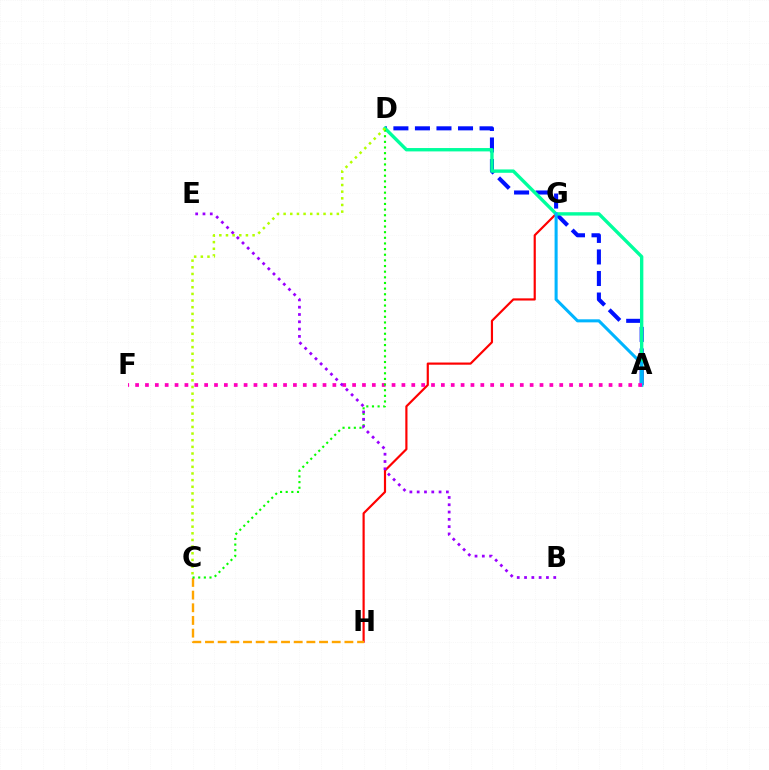{('G', 'H'): [{'color': '#ff0000', 'line_style': 'solid', 'thickness': 1.57}], ('A', 'D'): [{'color': '#0010ff', 'line_style': 'dashed', 'thickness': 2.93}, {'color': '#00ff9d', 'line_style': 'solid', 'thickness': 2.43}], ('A', 'G'): [{'color': '#00b5ff', 'line_style': 'solid', 'thickness': 2.2}], ('A', 'F'): [{'color': '#ff00bd', 'line_style': 'dotted', 'thickness': 2.68}], ('C', 'H'): [{'color': '#ffa500', 'line_style': 'dashed', 'thickness': 1.72}], ('C', 'D'): [{'color': '#08ff00', 'line_style': 'dotted', 'thickness': 1.53}, {'color': '#b3ff00', 'line_style': 'dotted', 'thickness': 1.81}], ('B', 'E'): [{'color': '#9b00ff', 'line_style': 'dotted', 'thickness': 1.98}]}